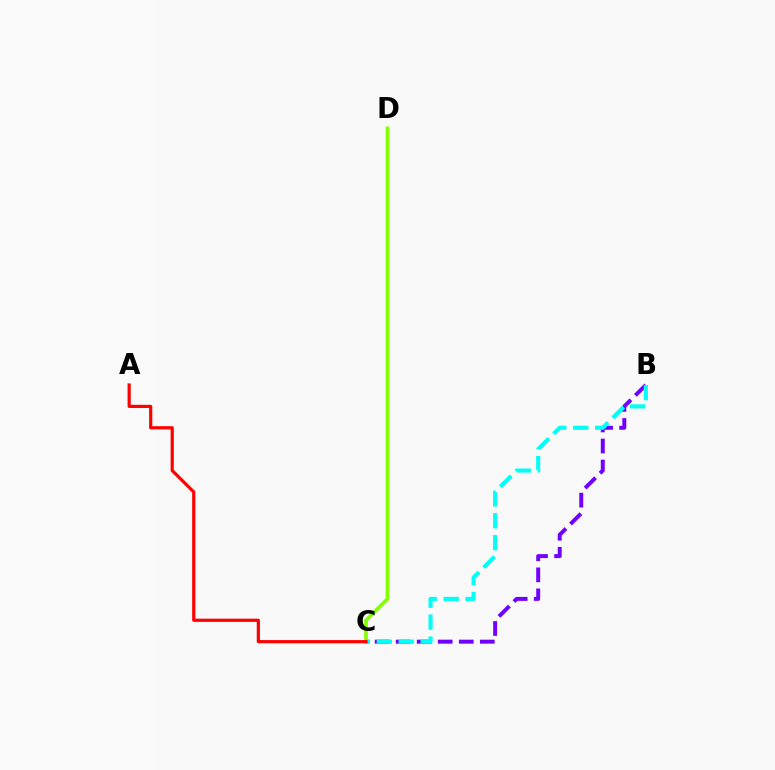{('B', 'C'): [{'color': '#7200ff', 'line_style': 'dashed', 'thickness': 2.86}, {'color': '#00fff6', 'line_style': 'dashed', 'thickness': 2.98}], ('C', 'D'): [{'color': '#84ff00', 'line_style': 'solid', 'thickness': 2.62}], ('A', 'C'): [{'color': '#ff0000', 'line_style': 'solid', 'thickness': 2.29}]}